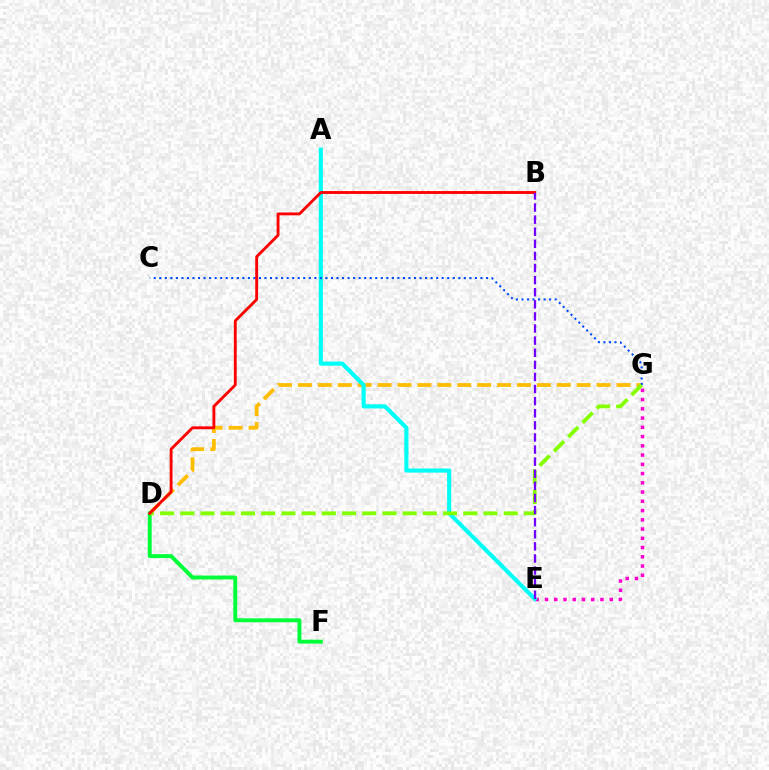{('E', 'G'): [{'color': '#ff00cf', 'line_style': 'dotted', 'thickness': 2.51}], ('D', 'G'): [{'color': '#ffbd00', 'line_style': 'dashed', 'thickness': 2.71}, {'color': '#84ff00', 'line_style': 'dashed', 'thickness': 2.75}], ('D', 'F'): [{'color': '#00ff39', 'line_style': 'solid', 'thickness': 2.83}], ('A', 'E'): [{'color': '#00fff6', 'line_style': 'solid', 'thickness': 2.97}], ('C', 'G'): [{'color': '#004bff', 'line_style': 'dotted', 'thickness': 1.5}], ('B', 'D'): [{'color': '#ff0000', 'line_style': 'solid', 'thickness': 2.06}], ('B', 'E'): [{'color': '#7200ff', 'line_style': 'dashed', 'thickness': 1.64}]}